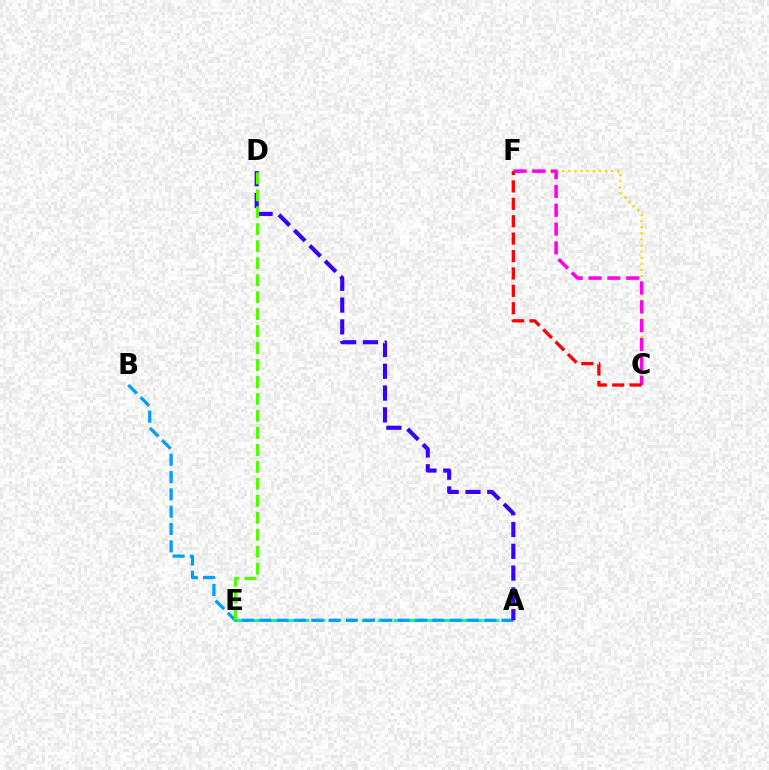{('C', 'F'): [{'color': '#ffd500', 'line_style': 'dotted', 'thickness': 1.66}, {'color': '#ff00ed', 'line_style': 'dashed', 'thickness': 2.56}, {'color': '#ff0000', 'line_style': 'dashed', 'thickness': 2.36}], ('A', 'E'): [{'color': '#00ff86', 'line_style': 'dashed', 'thickness': 2.15}], ('A', 'B'): [{'color': '#009eff', 'line_style': 'dashed', 'thickness': 2.35}], ('A', 'D'): [{'color': '#3700ff', 'line_style': 'dashed', 'thickness': 2.96}], ('D', 'E'): [{'color': '#4fff00', 'line_style': 'dashed', 'thickness': 2.31}]}